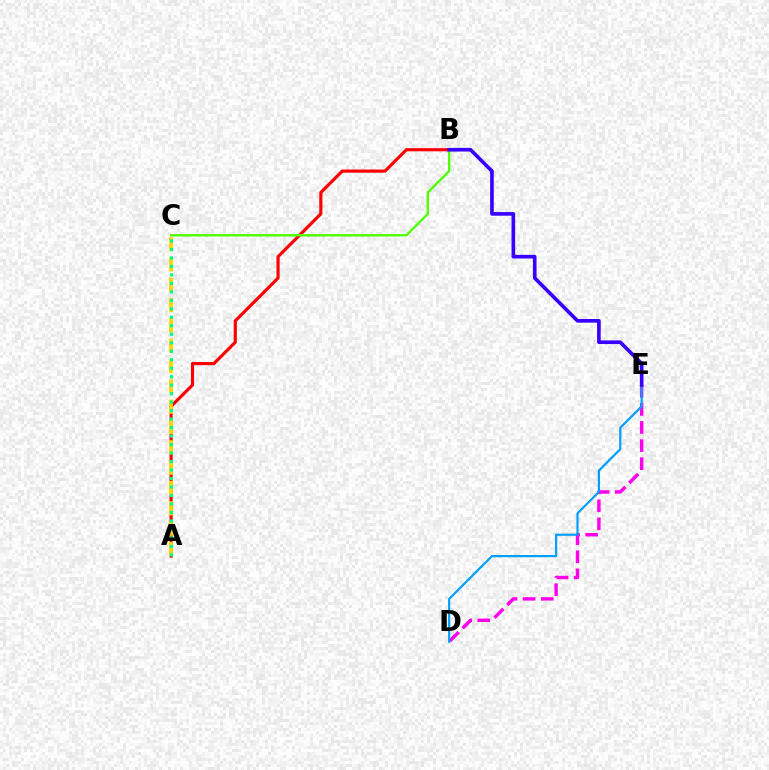{('A', 'B'): [{'color': '#ff0000', 'line_style': 'solid', 'thickness': 2.28}], ('A', 'C'): [{'color': '#ffd500', 'line_style': 'dashed', 'thickness': 2.76}, {'color': '#00ff86', 'line_style': 'dotted', 'thickness': 2.31}], ('B', 'C'): [{'color': '#4fff00', 'line_style': 'solid', 'thickness': 1.71}], ('D', 'E'): [{'color': '#ff00ed', 'line_style': 'dashed', 'thickness': 2.46}, {'color': '#009eff', 'line_style': 'solid', 'thickness': 1.57}], ('B', 'E'): [{'color': '#3700ff', 'line_style': 'solid', 'thickness': 2.63}]}